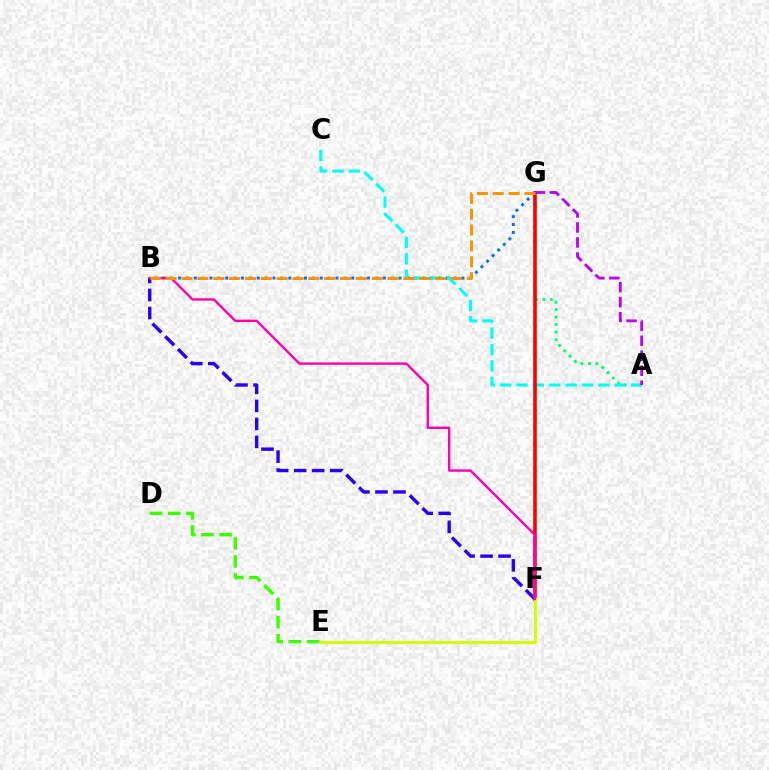{('A', 'G'): [{'color': '#00ff5c', 'line_style': 'dotted', 'thickness': 2.03}, {'color': '#b900ff', 'line_style': 'dashed', 'thickness': 2.04}], ('B', 'F'): [{'color': '#2500ff', 'line_style': 'dashed', 'thickness': 2.45}, {'color': '#ff00ac', 'line_style': 'solid', 'thickness': 1.72}], ('B', 'G'): [{'color': '#0074ff', 'line_style': 'dotted', 'thickness': 2.14}, {'color': '#ff9400', 'line_style': 'dashed', 'thickness': 2.15}], ('A', 'C'): [{'color': '#00fff6', 'line_style': 'dashed', 'thickness': 2.23}], ('F', 'G'): [{'color': '#ff0000', 'line_style': 'solid', 'thickness': 2.59}], ('E', 'F'): [{'color': '#d1ff00', 'line_style': 'solid', 'thickness': 2.12}], ('D', 'E'): [{'color': '#3dff00', 'line_style': 'dashed', 'thickness': 2.47}]}